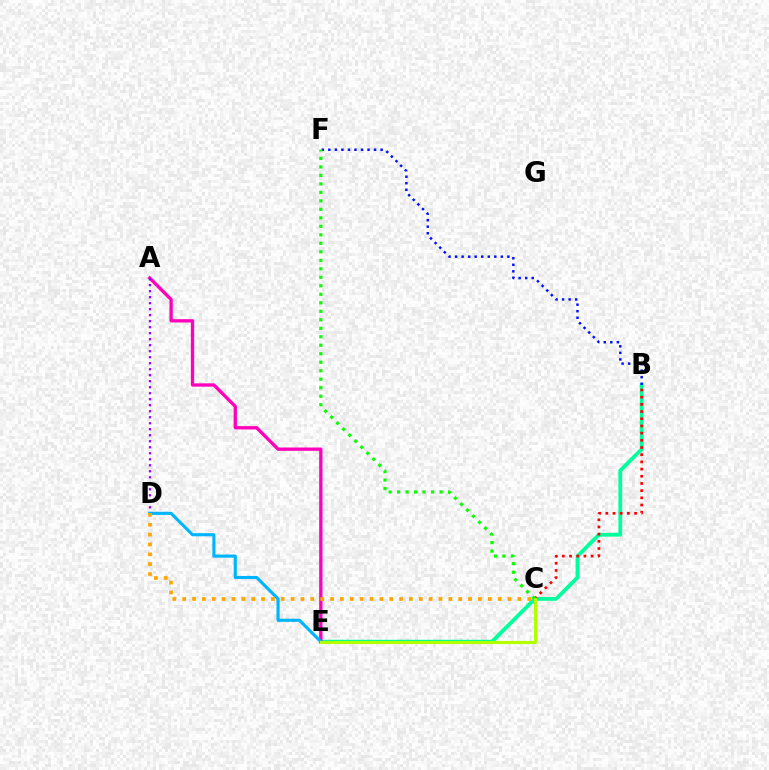{('B', 'E'): [{'color': '#00ff9d', 'line_style': 'solid', 'thickness': 2.73}], ('A', 'E'): [{'color': '#ff00bd', 'line_style': 'solid', 'thickness': 2.39}], ('A', 'D'): [{'color': '#9b00ff', 'line_style': 'dotted', 'thickness': 1.63}], ('D', 'E'): [{'color': '#00b5ff', 'line_style': 'solid', 'thickness': 2.24}], ('B', 'F'): [{'color': '#0010ff', 'line_style': 'dotted', 'thickness': 1.78}], ('B', 'C'): [{'color': '#ff0000', 'line_style': 'dotted', 'thickness': 1.95}], ('C', 'F'): [{'color': '#08ff00', 'line_style': 'dotted', 'thickness': 2.31}], ('C', 'D'): [{'color': '#ffa500', 'line_style': 'dotted', 'thickness': 2.68}], ('C', 'E'): [{'color': '#b3ff00', 'line_style': 'solid', 'thickness': 2.24}]}